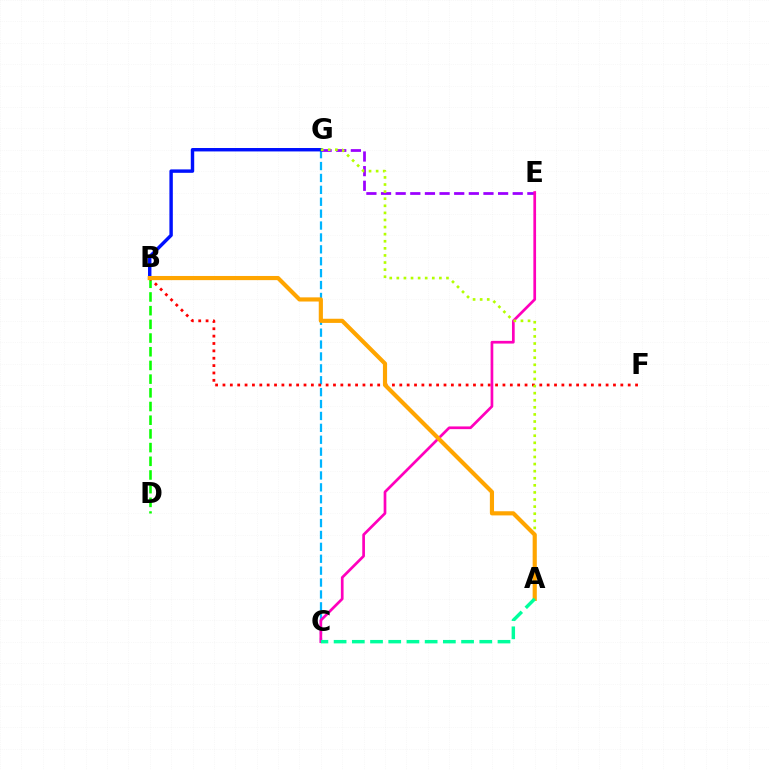{('B', 'D'): [{'color': '#08ff00', 'line_style': 'dashed', 'thickness': 1.86}], ('C', 'G'): [{'color': '#00b5ff', 'line_style': 'dashed', 'thickness': 1.62}], ('B', 'G'): [{'color': '#0010ff', 'line_style': 'solid', 'thickness': 2.46}], ('E', 'G'): [{'color': '#9b00ff', 'line_style': 'dashed', 'thickness': 1.99}], ('B', 'F'): [{'color': '#ff0000', 'line_style': 'dotted', 'thickness': 2.0}], ('C', 'E'): [{'color': '#ff00bd', 'line_style': 'solid', 'thickness': 1.95}], ('A', 'G'): [{'color': '#b3ff00', 'line_style': 'dotted', 'thickness': 1.93}], ('A', 'B'): [{'color': '#ffa500', 'line_style': 'solid', 'thickness': 2.99}], ('A', 'C'): [{'color': '#00ff9d', 'line_style': 'dashed', 'thickness': 2.47}]}